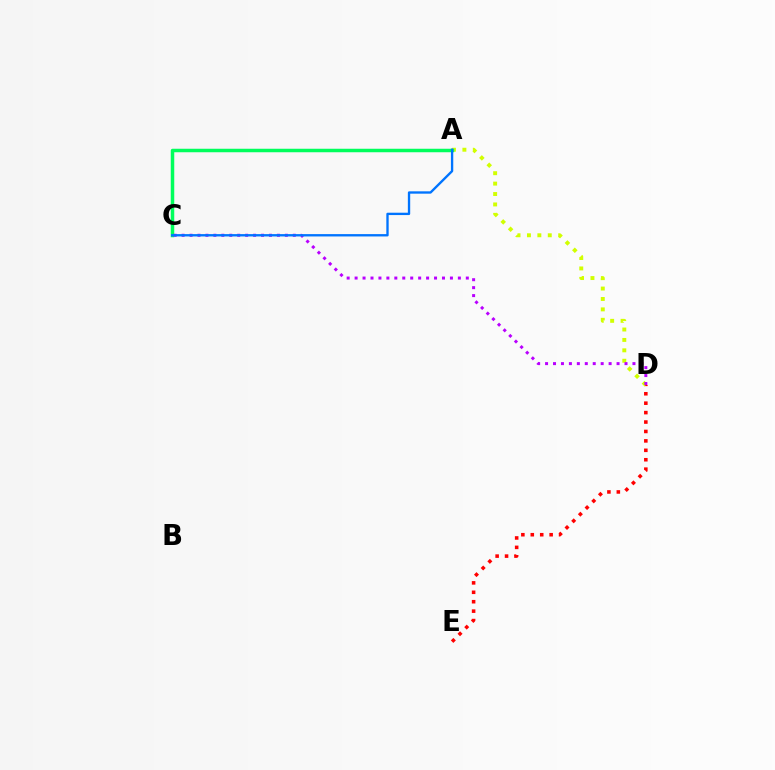{('D', 'E'): [{'color': '#ff0000', 'line_style': 'dotted', 'thickness': 2.56}], ('A', 'D'): [{'color': '#d1ff00', 'line_style': 'dotted', 'thickness': 2.83}], ('A', 'C'): [{'color': '#00ff5c', 'line_style': 'solid', 'thickness': 2.51}, {'color': '#0074ff', 'line_style': 'solid', 'thickness': 1.69}], ('C', 'D'): [{'color': '#b900ff', 'line_style': 'dotted', 'thickness': 2.16}]}